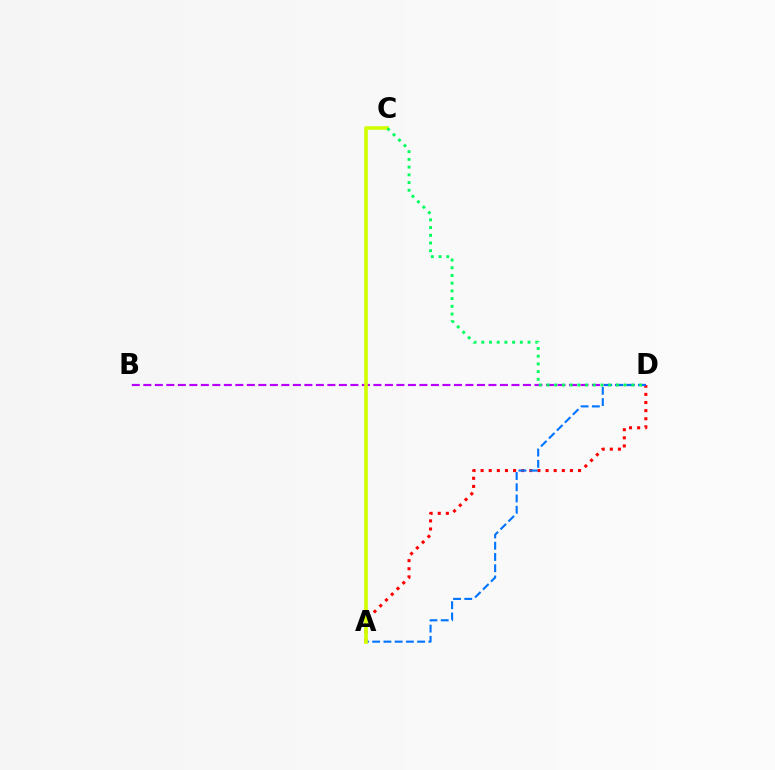{('A', 'D'): [{'color': '#ff0000', 'line_style': 'dotted', 'thickness': 2.21}, {'color': '#0074ff', 'line_style': 'dashed', 'thickness': 1.53}], ('B', 'D'): [{'color': '#b900ff', 'line_style': 'dashed', 'thickness': 1.56}], ('A', 'C'): [{'color': '#d1ff00', 'line_style': 'solid', 'thickness': 2.61}], ('C', 'D'): [{'color': '#00ff5c', 'line_style': 'dotted', 'thickness': 2.1}]}